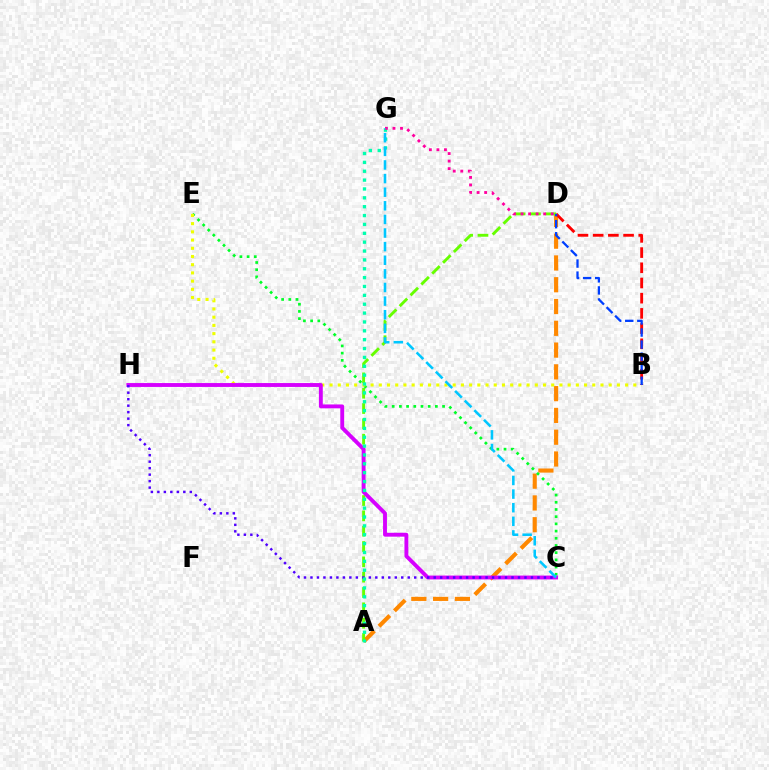{('A', 'D'): [{'color': '#ff8800', 'line_style': 'dashed', 'thickness': 2.96}, {'color': '#66ff00', 'line_style': 'dashed', 'thickness': 2.08}], ('B', 'D'): [{'color': '#ff0000', 'line_style': 'dashed', 'thickness': 2.07}, {'color': '#003fff', 'line_style': 'dashed', 'thickness': 1.64}], ('C', 'E'): [{'color': '#00ff27', 'line_style': 'dotted', 'thickness': 1.96}], ('B', 'E'): [{'color': '#eeff00', 'line_style': 'dotted', 'thickness': 2.23}], ('C', 'H'): [{'color': '#d600ff', 'line_style': 'solid', 'thickness': 2.79}, {'color': '#4f00ff', 'line_style': 'dotted', 'thickness': 1.76}], ('A', 'G'): [{'color': '#00ffaf', 'line_style': 'dotted', 'thickness': 2.41}], ('D', 'G'): [{'color': '#ff00a0', 'line_style': 'dotted', 'thickness': 2.05}], ('C', 'G'): [{'color': '#00c7ff', 'line_style': 'dashed', 'thickness': 1.85}]}